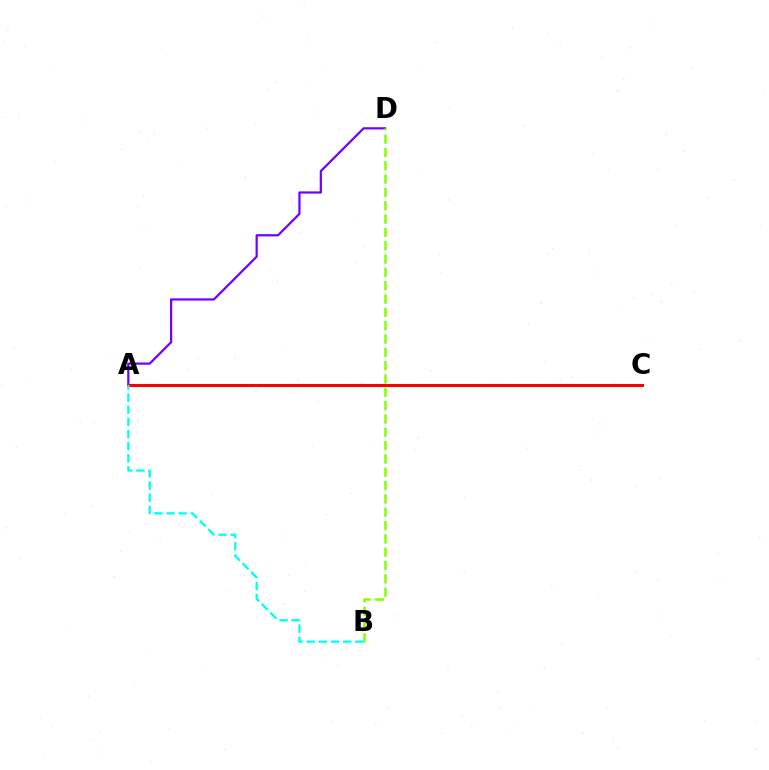{('A', 'D'): [{'color': '#7200ff', 'line_style': 'solid', 'thickness': 1.6}], ('A', 'C'): [{'color': '#ff0000', 'line_style': 'solid', 'thickness': 2.17}], ('B', 'D'): [{'color': '#84ff00', 'line_style': 'dashed', 'thickness': 1.81}], ('A', 'B'): [{'color': '#00fff6', 'line_style': 'dashed', 'thickness': 1.65}]}